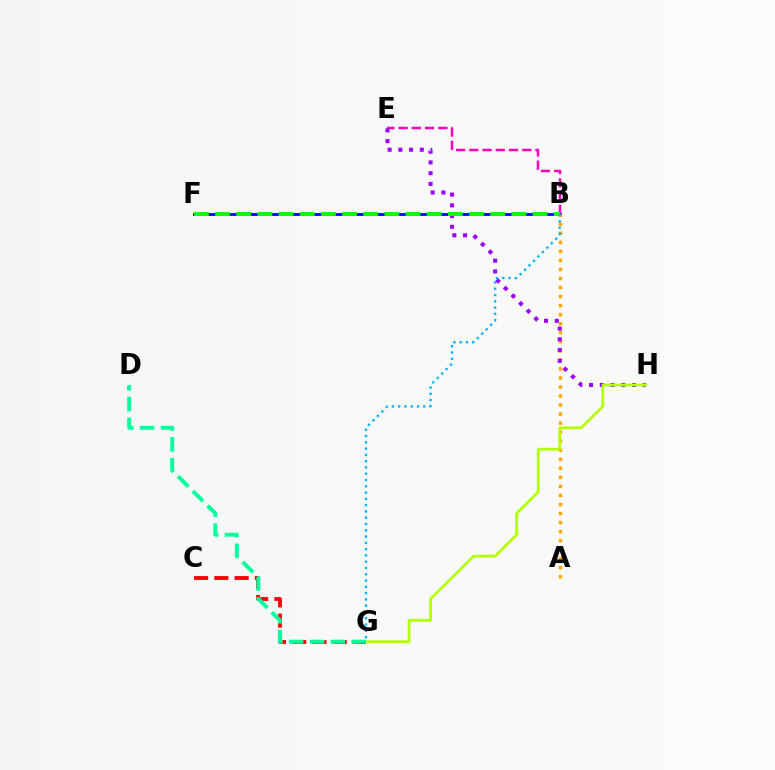{('B', 'F'): [{'color': '#0010ff', 'line_style': 'solid', 'thickness': 2.08}, {'color': '#08ff00', 'line_style': 'dashed', 'thickness': 2.88}], ('B', 'E'): [{'color': '#ff00bd', 'line_style': 'dashed', 'thickness': 1.8}], ('A', 'B'): [{'color': '#ffa500', 'line_style': 'dotted', 'thickness': 2.46}], ('E', 'H'): [{'color': '#9b00ff', 'line_style': 'dotted', 'thickness': 2.92}], ('G', 'H'): [{'color': '#b3ff00', 'line_style': 'solid', 'thickness': 1.97}], ('C', 'G'): [{'color': '#ff0000', 'line_style': 'dashed', 'thickness': 2.75}], ('B', 'G'): [{'color': '#00b5ff', 'line_style': 'dotted', 'thickness': 1.71}], ('D', 'G'): [{'color': '#00ff9d', 'line_style': 'dashed', 'thickness': 2.83}]}